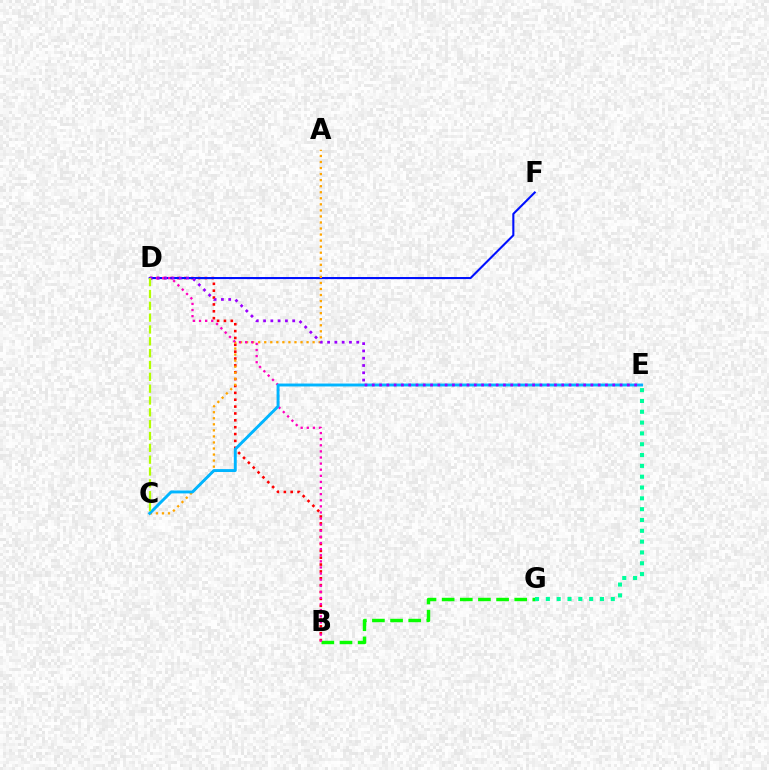{('B', 'G'): [{'color': '#08ff00', 'line_style': 'dashed', 'thickness': 2.47}], ('B', 'D'): [{'color': '#ff0000', 'line_style': 'dotted', 'thickness': 1.87}, {'color': '#ff00bd', 'line_style': 'dotted', 'thickness': 1.66}], ('D', 'F'): [{'color': '#0010ff', 'line_style': 'solid', 'thickness': 1.5}], ('A', 'C'): [{'color': '#ffa500', 'line_style': 'dotted', 'thickness': 1.64}], ('C', 'E'): [{'color': '#00b5ff', 'line_style': 'solid', 'thickness': 2.1}], ('E', 'G'): [{'color': '#00ff9d', 'line_style': 'dotted', 'thickness': 2.94}], ('D', 'E'): [{'color': '#9b00ff', 'line_style': 'dotted', 'thickness': 1.98}], ('C', 'D'): [{'color': '#b3ff00', 'line_style': 'dashed', 'thickness': 1.61}]}